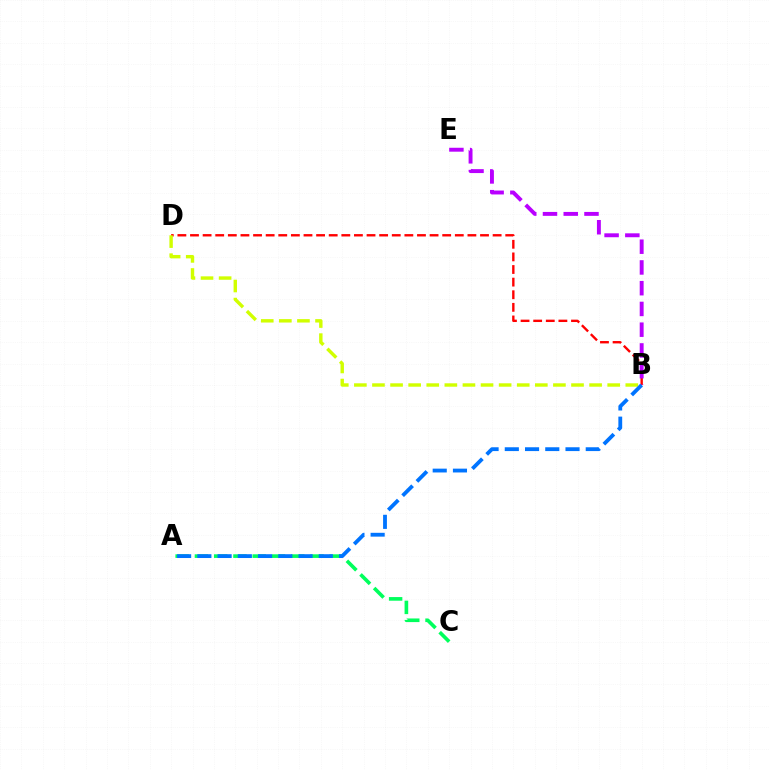{('A', 'C'): [{'color': '#00ff5c', 'line_style': 'dashed', 'thickness': 2.62}], ('B', 'D'): [{'color': '#ff0000', 'line_style': 'dashed', 'thickness': 1.71}, {'color': '#d1ff00', 'line_style': 'dashed', 'thickness': 2.46}], ('B', 'E'): [{'color': '#b900ff', 'line_style': 'dashed', 'thickness': 2.82}], ('A', 'B'): [{'color': '#0074ff', 'line_style': 'dashed', 'thickness': 2.75}]}